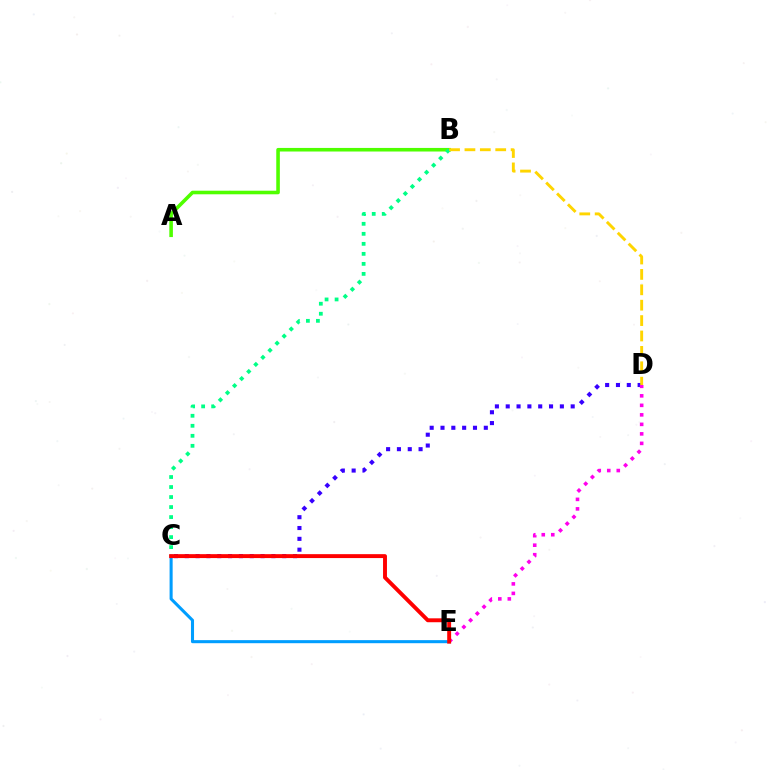{('C', 'E'): [{'color': '#009eff', 'line_style': 'solid', 'thickness': 2.2}, {'color': '#ff0000', 'line_style': 'solid', 'thickness': 2.82}], ('A', 'B'): [{'color': '#4fff00', 'line_style': 'solid', 'thickness': 2.58}], ('B', 'C'): [{'color': '#00ff86', 'line_style': 'dotted', 'thickness': 2.72}], ('C', 'D'): [{'color': '#3700ff', 'line_style': 'dotted', 'thickness': 2.94}], ('B', 'D'): [{'color': '#ffd500', 'line_style': 'dashed', 'thickness': 2.09}], ('D', 'E'): [{'color': '#ff00ed', 'line_style': 'dotted', 'thickness': 2.58}]}